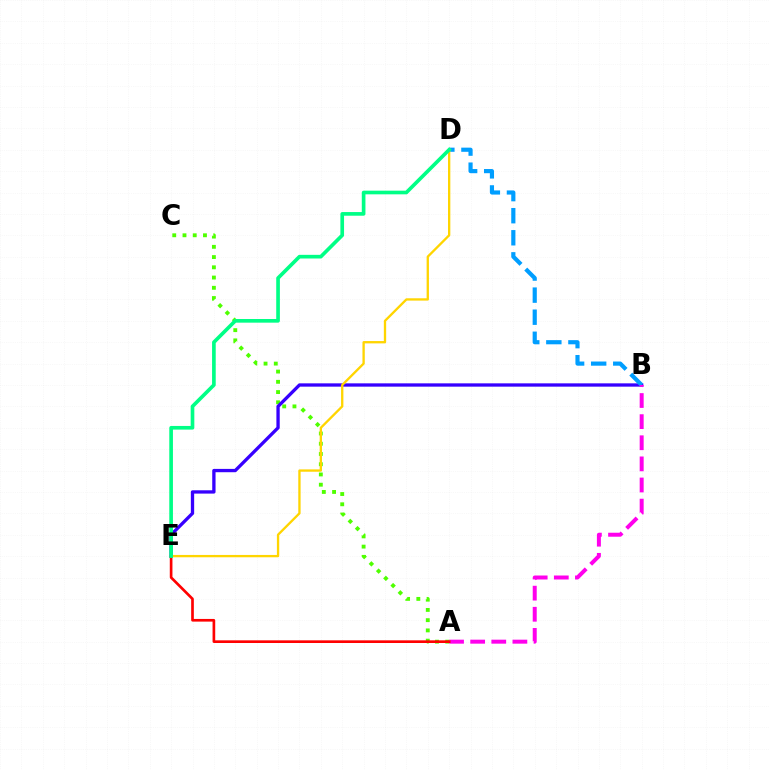{('A', 'C'): [{'color': '#4fff00', 'line_style': 'dotted', 'thickness': 2.78}], ('B', 'E'): [{'color': '#3700ff', 'line_style': 'solid', 'thickness': 2.39}], ('B', 'D'): [{'color': '#009eff', 'line_style': 'dashed', 'thickness': 3.0}], ('D', 'E'): [{'color': '#ffd500', 'line_style': 'solid', 'thickness': 1.67}, {'color': '#00ff86', 'line_style': 'solid', 'thickness': 2.63}], ('A', 'B'): [{'color': '#ff00ed', 'line_style': 'dashed', 'thickness': 2.87}], ('A', 'E'): [{'color': '#ff0000', 'line_style': 'solid', 'thickness': 1.92}]}